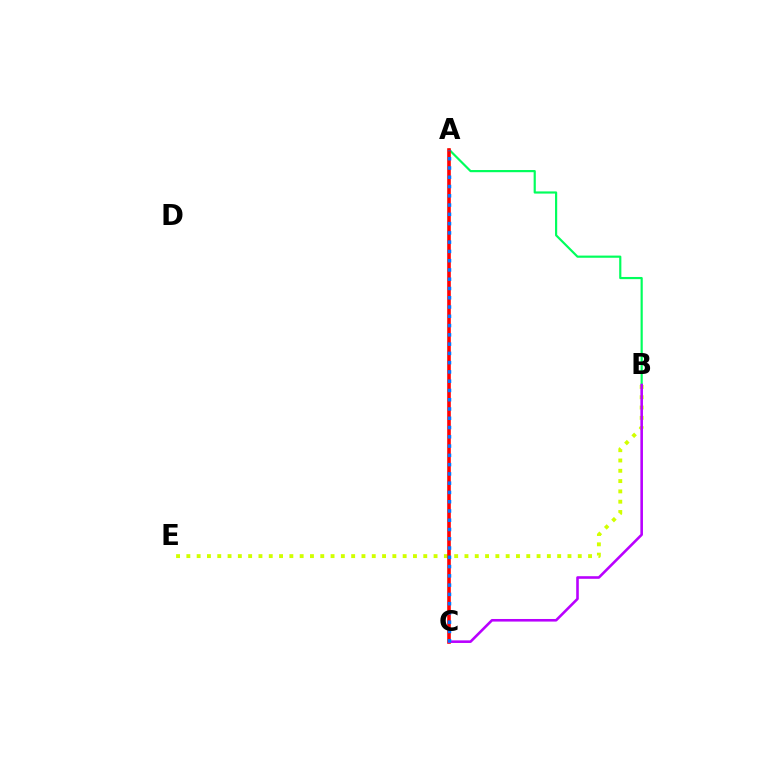{('A', 'B'): [{'color': '#00ff5c', 'line_style': 'solid', 'thickness': 1.57}], ('B', 'E'): [{'color': '#d1ff00', 'line_style': 'dotted', 'thickness': 2.8}], ('A', 'C'): [{'color': '#ff0000', 'line_style': 'solid', 'thickness': 2.59}, {'color': '#0074ff', 'line_style': 'dotted', 'thickness': 2.52}], ('B', 'C'): [{'color': '#b900ff', 'line_style': 'solid', 'thickness': 1.87}]}